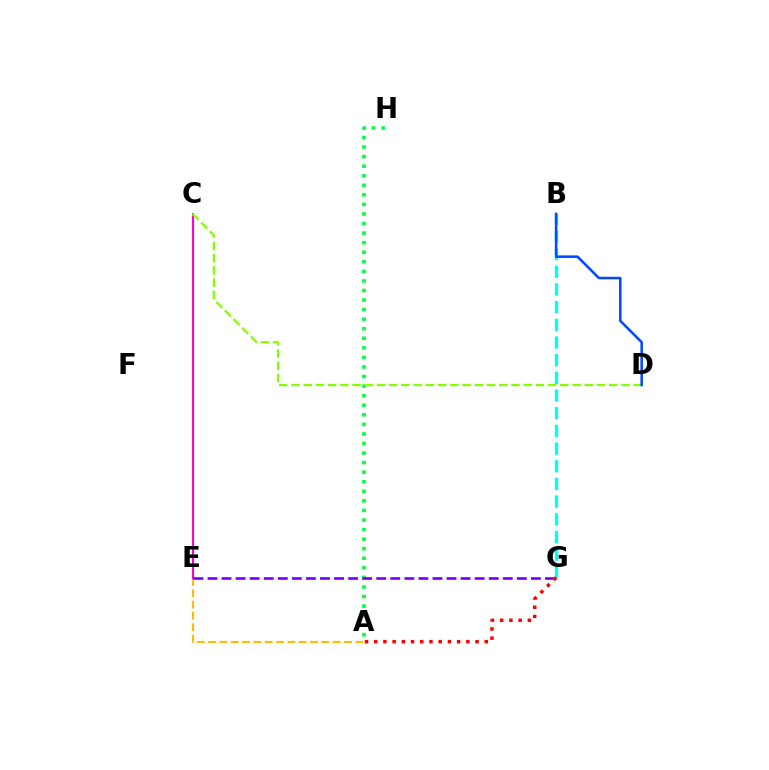{('A', 'H'): [{'color': '#00ff39', 'line_style': 'dotted', 'thickness': 2.6}], ('A', 'E'): [{'color': '#ffbd00', 'line_style': 'dashed', 'thickness': 1.54}], ('C', 'E'): [{'color': '#ff00cf', 'line_style': 'solid', 'thickness': 1.52}], ('E', 'G'): [{'color': '#7200ff', 'line_style': 'dashed', 'thickness': 1.91}], ('B', 'G'): [{'color': '#00fff6', 'line_style': 'dashed', 'thickness': 2.4}], ('C', 'D'): [{'color': '#84ff00', 'line_style': 'dashed', 'thickness': 1.66}], ('A', 'G'): [{'color': '#ff0000', 'line_style': 'dotted', 'thickness': 2.5}], ('B', 'D'): [{'color': '#004bff', 'line_style': 'solid', 'thickness': 1.82}]}